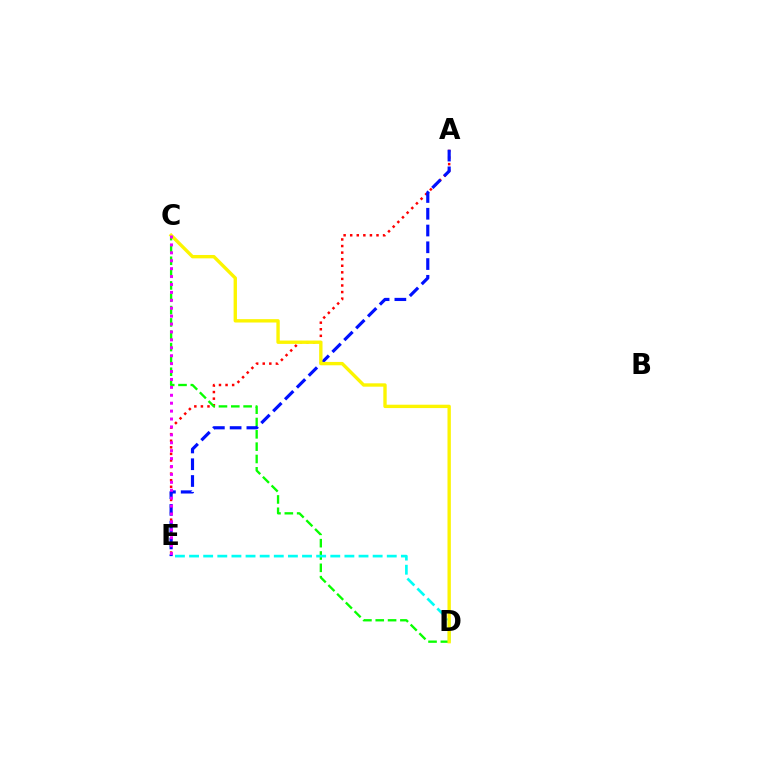{('A', 'E'): [{'color': '#ff0000', 'line_style': 'dotted', 'thickness': 1.79}, {'color': '#0010ff', 'line_style': 'dashed', 'thickness': 2.28}], ('C', 'D'): [{'color': '#08ff00', 'line_style': 'dashed', 'thickness': 1.67}, {'color': '#fcf500', 'line_style': 'solid', 'thickness': 2.42}], ('D', 'E'): [{'color': '#00fff6', 'line_style': 'dashed', 'thickness': 1.92}], ('C', 'E'): [{'color': '#ee00ff', 'line_style': 'dotted', 'thickness': 2.15}]}